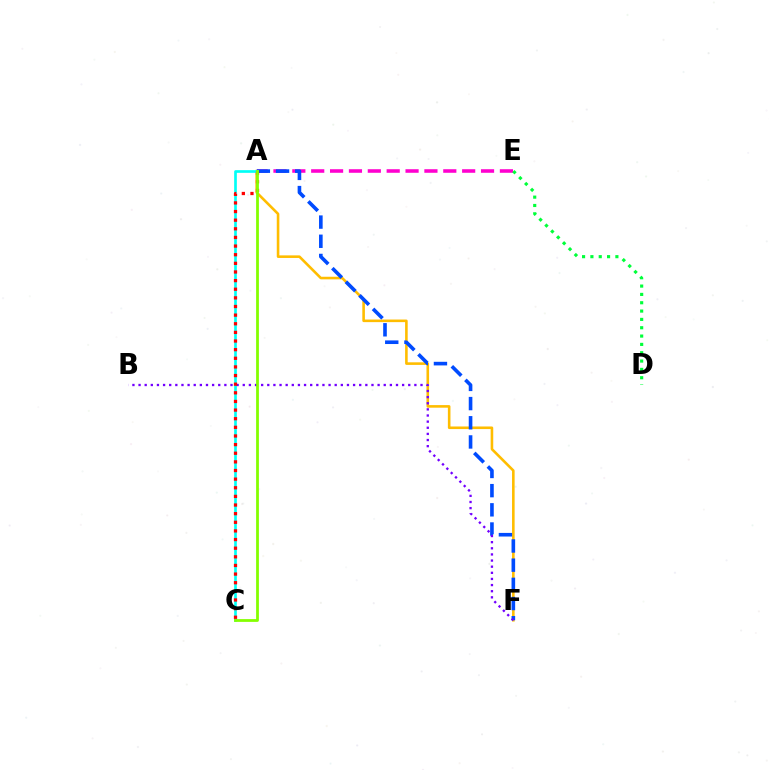{('A', 'F'): [{'color': '#ffbd00', 'line_style': 'solid', 'thickness': 1.87}, {'color': '#004bff', 'line_style': 'dashed', 'thickness': 2.61}], ('A', 'E'): [{'color': '#ff00cf', 'line_style': 'dashed', 'thickness': 2.56}], ('D', 'E'): [{'color': '#00ff39', 'line_style': 'dotted', 'thickness': 2.26}], ('A', 'C'): [{'color': '#00fff6', 'line_style': 'solid', 'thickness': 1.92}, {'color': '#ff0000', 'line_style': 'dotted', 'thickness': 2.35}, {'color': '#84ff00', 'line_style': 'solid', 'thickness': 2.0}], ('B', 'F'): [{'color': '#7200ff', 'line_style': 'dotted', 'thickness': 1.67}]}